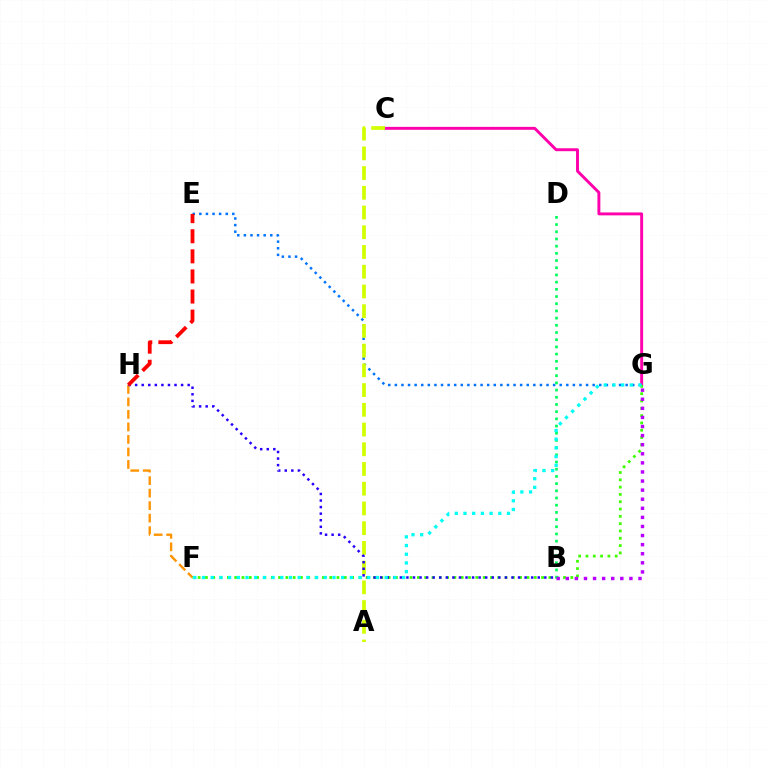{('F', 'H'): [{'color': '#ff9400', 'line_style': 'dashed', 'thickness': 1.7}], ('C', 'G'): [{'color': '#ff00ac', 'line_style': 'solid', 'thickness': 2.1}], ('E', 'G'): [{'color': '#0074ff', 'line_style': 'dotted', 'thickness': 1.79}], ('F', 'G'): [{'color': '#3dff00', 'line_style': 'dotted', 'thickness': 1.99}, {'color': '#00fff6', 'line_style': 'dotted', 'thickness': 2.36}], ('B', 'D'): [{'color': '#00ff5c', 'line_style': 'dotted', 'thickness': 1.95}], ('B', 'G'): [{'color': '#b900ff', 'line_style': 'dotted', 'thickness': 2.47}], ('A', 'C'): [{'color': '#d1ff00', 'line_style': 'dashed', 'thickness': 2.68}], ('B', 'H'): [{'color': '#2500ff', 'line_style': 'dotted', 'thickness': 1.78}], ('E', 'H'): [{'color': '#ff0000', 'line_style': 'dashed', 'thickness': 2.73}]}